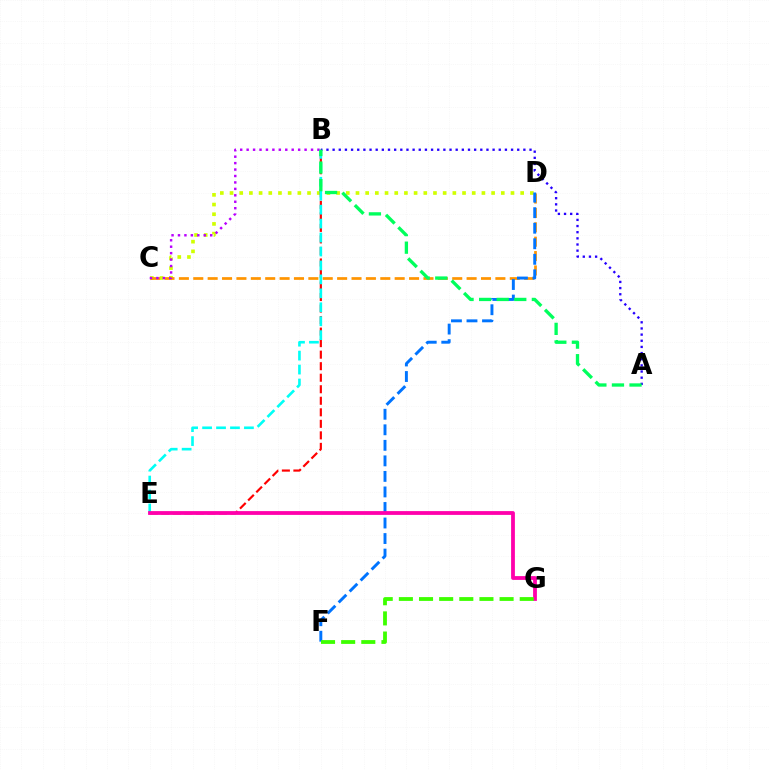{('C', 'D'): [{'color': '#d1ff00', 'line_style': 'dotted', 'thickness': 2.63}, {'color': '#ff9400', 'line_style': 'dashed', 'thickness': 1.95}], ('B', 'C'): [{'color': '#b900ff', 'line_style': 'dotted', 'thickness': 1.75}], ('B', 'E'): [{'color': '#ff0000', 'line_style': 'dashed', 'thickness': 1.57}, {'color': '#00fff6', 'line_style': 'dashed', 'thickness': 1.89}], ('D', 'F'): [{'color': '#0074ff', 'line_style': 'dashed', 'thickness': 2.11}], ('E', 'G'): [{'color': '#ff00ac', 'line_style': 'solid', 'thickness': 2.73}], ('A', 'B'): [{'color': '#2500ff', 'line_style': 'dotted', 'thickness': 1.67}, {'color': '#00ff5c', 'line_style': 'dashed', 'thickness': 2.39}], ('F', 'G'): [{'color': '#3dff00', 'line_style': 'dashed', 'thickness': 2.74}]}